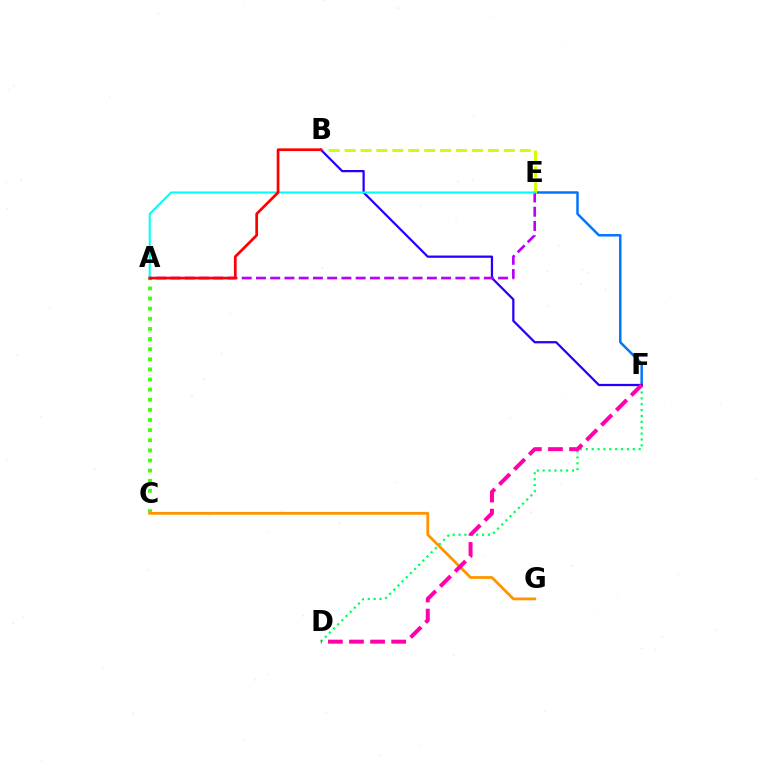{('D', 'F'): [{'color': '#00ff5c', 'line_style': 'dotted', 'thickness': 1.59}, {'color': '#ff00ac', 'line_style': 'dashed', 'thickness': 2.86}], ('E', 'F'): [{'color': '#0074ff', 'line_style': 'solid', 'thickness': 1.78}], ('B', 'E'): [{'color': '#d1ff00', 'line_style': 'dashed', 'thickness': 2.16}], ('B', 'F'): [{'color': '#2500ff', 'line_style': 'solid', 'thickness': 1.62}], ('A', 'C'): [{'color': '#3dff00', 'line_style': 'dotted', 'thickness': 2.75}], ('C', 'G'): [{'color': '#ff9400', 'line_style': 'solid', 'thickness': 2.02}], ('A', 'E'): [{'color': '#b900ff', 'line_style': 'dashed', 'thickness': 1.93}, {'color': '#00fff6', 'line_style': 'solid', 'thickness': 1.5}], ('A', 'B'): [{'color': '#ff0000', 'line_style': 'solid', 'thickness': 1.95}]}